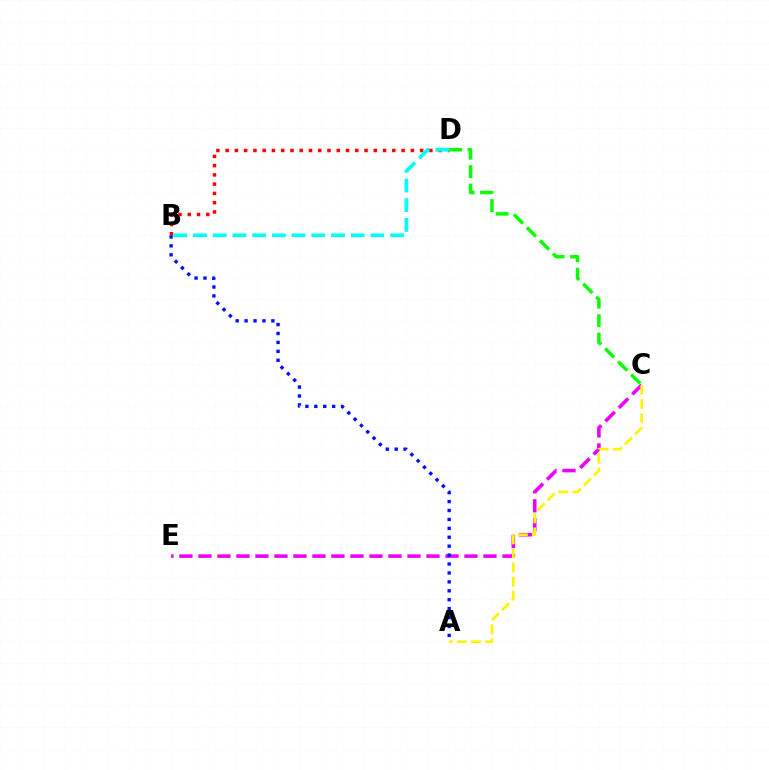{('C', 'E'): [{'color': '#ee00ff', 'line_style': 'dashed', 'thickness': 2.58}], ('B', 'D'): [{'color': '#ff0000', 'line_style': 'dotted', 'thickness': 2.52}, {'color': '#00fff6', 'line_style': 'dashed', 'thickness': 2.68}], ('A', 'B'): [{'color': '#0010ff', 'line_style': 'dotted', 'thickness': 2.42}], ('A', 'C'): [{'color': '#fcf500', 'line_style': 'dashed', 'thickness': 1.92}], ('C', 'D'): [{'color': '#08ff00', 'line_style': 'dashed', 'thickness': 2.5}]}